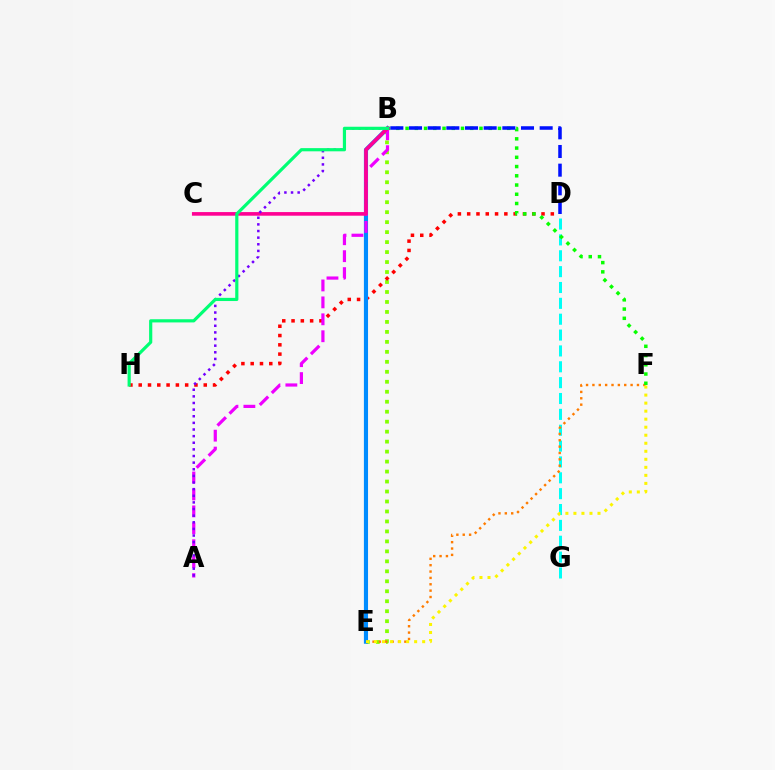{('B', 'E'): [{'color': '#84ff00', 'line_style': 'dotted', 'thickness': 2.71}, {'color': '#008cff', 'line_style': 'solid', 'thickness': 2.98}], ('D', 'H'): [{'color': '#ff0000', 'line_style': 'dotted', 'thickness': 2.52}], ('D', 'G'): [{'color': '#00fff6', 'line_style': 'dashed', 'thickness': 2.15}], ('E', 'F'): [{'color': '#ff7c00', 'line_style': 'dotted', 'thickness': 1.73}, {'color': '#fcf500', 'line_style': 'dotted', 'thickness': 2.18}], ('B', 'F'): [{'color': '#08ff00', 'line_style': 'dotted', 'thickness': 2.51}], ('A', 'B'): [{'color': '#ee00ff', 'line_style': 'dashed', 'thickness': 2.3}, {'color': '#7200ff', 'line_style': 'dotted', 'thickness': 1.8}], ('B', 'C'): [{'color': '#ff0094', 'line_style': 'solid', 'thickness': 2.61}], ('B', 'H'): [{'color': '#00ff74', 'line_style': 'solid', 'thickness': 2.29}], ('B', 'D'): [{'color': '#0010ff', 'line_style': 'dashed', 'thickness': 2.54}]}